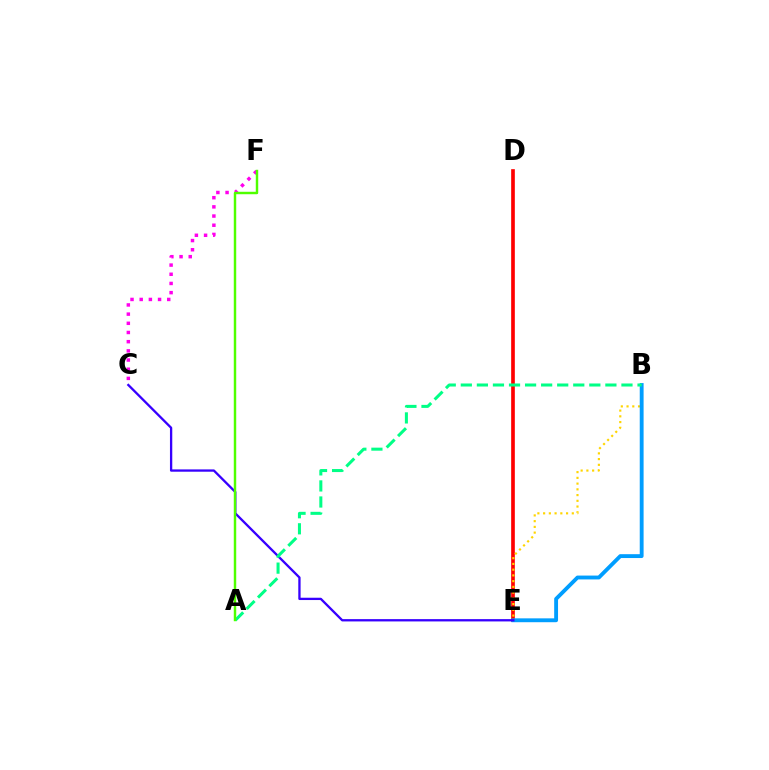{('C', 'F'): [{'color': '#ff00ed', 'line_style': 'dotted', 'thickness': 2.49}], ('D', 'E'): [{'color': '#ff0000', 'line_style': 'solid', 'thickness': 2.64}], ('B', 'E'): [{'color': '#ffd500', 'line_style': 'dotted', 'thickness': 1.56}, {'color': '#009eff', 'line_style': 'solid', 'thickness': 2.78}], ('C', 'E'): [{'color': '#3700ff', 'line_style': 'solid', 'thickness': 1.66}], ('A', 'B'): [{'color': '#00ff86', 'line_style': 'dashed', 'thickness': 2.18}], ('A', 'F'): [{'color': '#4fff00', 'line_style': 'solid', 'thickness': 1.76}]}